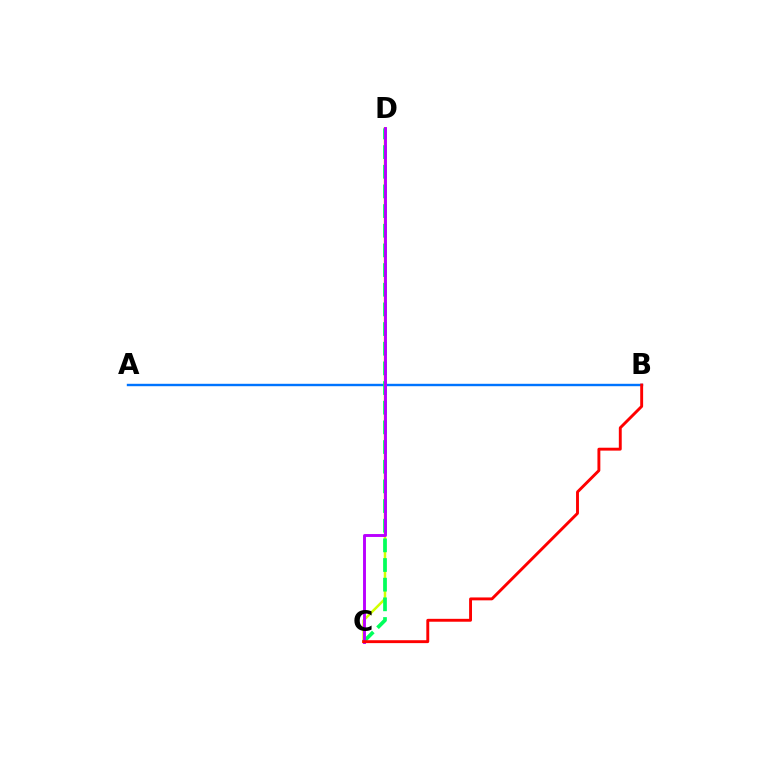{('A', 'B'): [{'color': '#0074ff', 'line_style': 'solid', 'thickness': 1.73}], ('C', 'D'): [{'color': '#d1ff00', 'line_style': 'solid', 'thickness': 1.8}, {'color': '#00ff5c', 'line_style': 'dashed', 'thickness': 2.67}, {'color': '#b900ff', 'line_style': 'solid', 'thickness': 2.09}], ('B', 'C'): [{'color': '#ff0000', 'line_style': 'solid', 'thickness': 2.09}]}